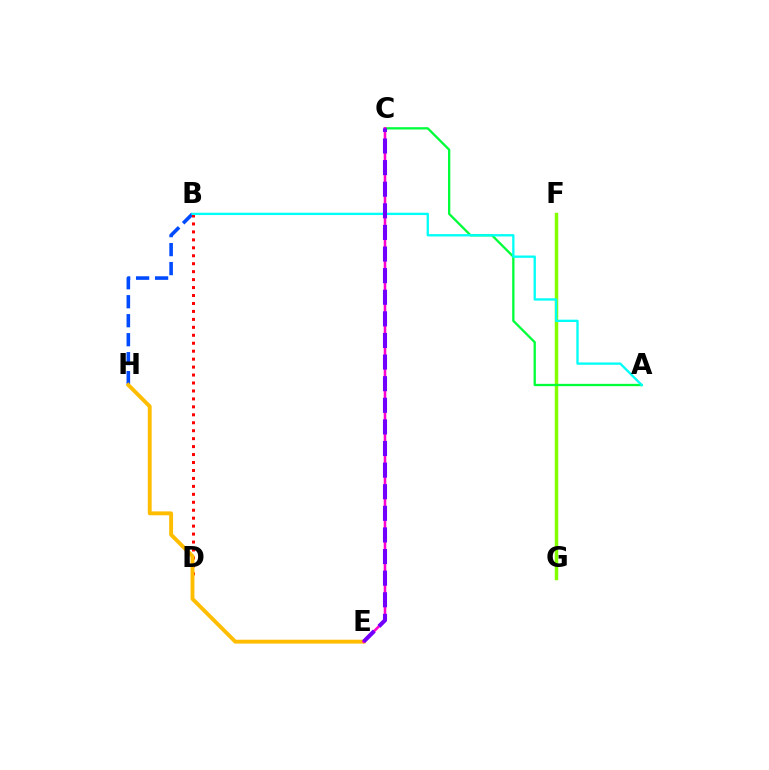{('F', 'G'): [{'color': '#84ff00', 'line_style': 'solid', 'thickness': 2.5}], ('A', 'C'): [{'color': '#00ff39', 'line_style': 'solid', 'thickness': 1.65}], ('B', 'H'): [{'color': '#004bff', 'line_style': 'dashed', 'thickness': 2.58}], ('B', 'D'): [{'color': '#ff0000', 'line_style': 'dotted', 'thickness': 2.16}], ('A', 'B'): [{'color': '#00fff6', 'line_style': 'solid', 'thickness': 1.67}], ('E', 'H'): [{'color': '#ffbd00', 'line_style': 'solid', 'thickness': 2.8}], ('C', 'E'): [{'color': '#ff00cf', 'line_style': 'solid', 'thickness': 1.86}, {'color': '#7200ff', 'line_style': 'dashed', 'thickness': 2.94}]}